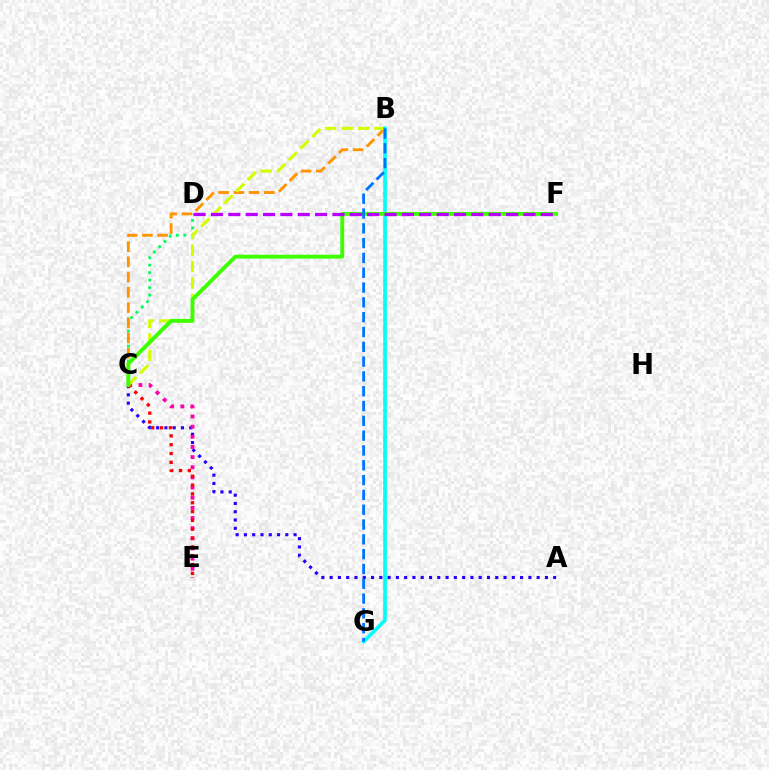{('C', 'D'): [{'color': '#00ff5c', 'line_style': 'dotted', 'thickness': 2.03}], ('A', 'C'): [{'color': '#2500ff', 'line_style': 'dotted', 'thickness': 2.25}], ('C', 'E'): [{'color': '#ff00ac', 'line_style': 'dotted', 'thickness': 2.76}, {'color': '#ff0000', 'line_style': 'dotted', 'thickness': 2.4}], ('B', 'C'): [{'color': '#ff9400', 'line_style': 'dashed', 'thickness': 2.07}, {'color': '#d1ff00', 'line_style': 'dashed', 'thickness': 2.23}], ('B', 'G'): [{'color': '#00fff6', 'line_style': 'solid', 'thickness': 2.59}, {'color': '#0074ff', 'line_style': 'dashed', 'thickness': 2.01}], ('C', 'F'): [{'color': '#3dff00', 'line_style': 'solid', 'thickness': 2.8}], ('D', 'F'): [{'color': '#b900ff', 'line_style': 'dashed', 'thickness': 2.36}]}